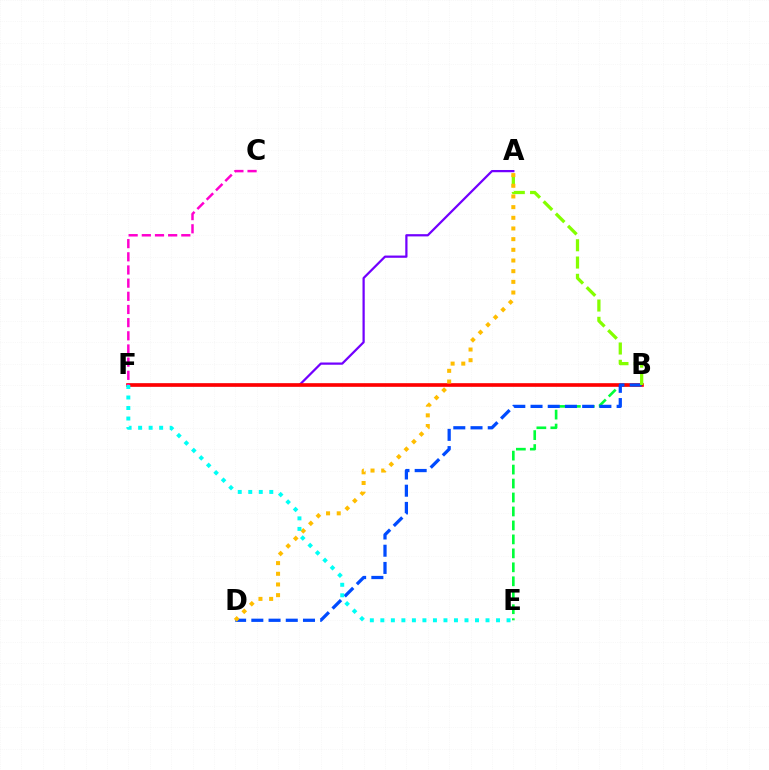{('B', 'E'): [{'color': '#00ff39', 'line_style': 'dashed', 'thickness': 1.9}], ('A', 'F'): [{'color': '#7200ff', 'line_style': 'solid', 'thickness': 1.61}], ('B', 'F'): [{'color': '#ff0000', 'line_style': 'solid', 'thickness': 2.62}], ('B', 'D'): [{'color': '#004bff', 'line_style': 'dashed', 'thickness': 2.34}], ('C', 'F'): [{'color': '#ff00cf', 'line_style': 'dashed', 'thickness': 1.79}], ('A', 'B'): [{'color': '#84ff00', 'line_style': 'dashed', 'thickness': 2.35}], ('A', 'D'): [{'color': '#ffbd00', 'line_style': 'dotted', 'thickness': 2.9}], ('E', 'F'): [{'color': '#00fff6', 'line_style': 'dotted', 'thickness': 2.86}]}